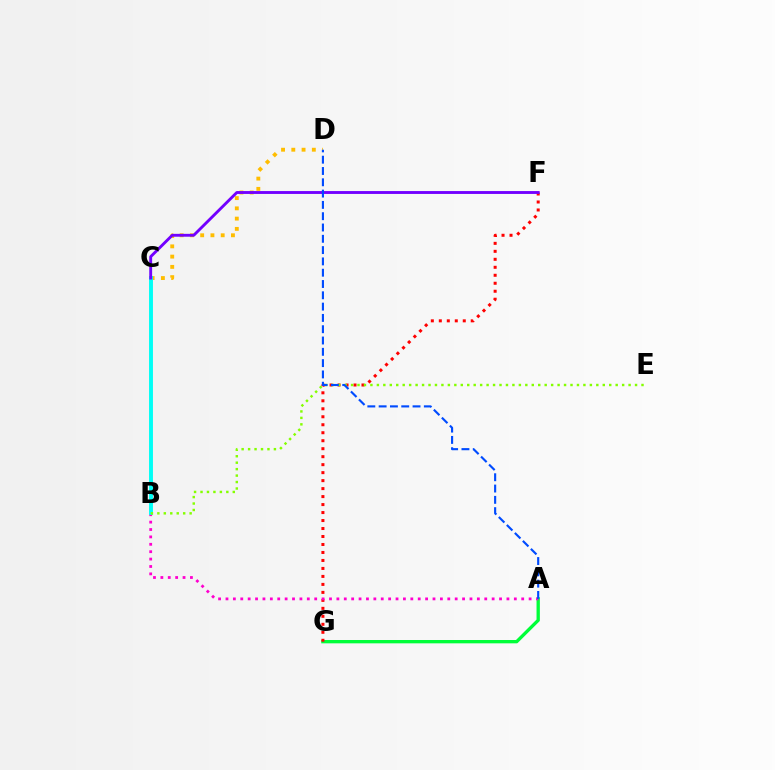{('A', 'G'): [{'color': '#00ff39', 'line_style': 'solid', 'thickness': 2.39}], ('F', 'G'): [{'color': '#ff0000', 'line_style': 'dotted', 'thickness': 2.17}], ('A', 'B'): [{'color': '#ff00cf', 'line_style': 'dotted', 'thickness': 2.01}], ('C', 'D'): [{'color': '#ffbd00', 'line_style': 'dotted', 'thickness': 2.79}], ('B', 'C'): [{'color': '#00fff6', 'line_style': 'solid', 'thickness': 2.81}], ('C', 'F'): [{'color': '#7200ff', 'line_style': 'solid', 'thickness': 2.07}], ('B', 'E'): [{'color': '#84ff00', 'line_style': 'dotted', 'thickness': 1.75}], ('A', 'D'): [{'color': '#004bff', 'line_style': 'dashed', 'thickness': 1.54}]}